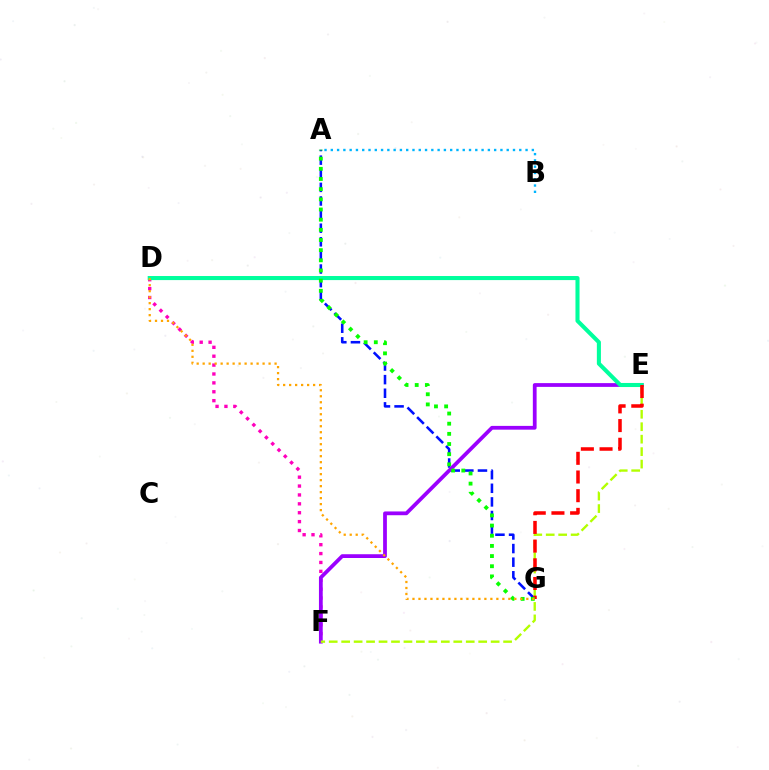{('A', 'G'): [{'color': '#0010ff', 'line_style': 'dashed', 'thickness': 1.85}, {'color': '#08ff00', 'line_style': 'dotted', 'thickness': 2.76}], ('D', 'F'): [{'color': '#ff00bd', 'line_style': 'dotted', 'thickness': 2.42}], ('E', 'F'): [{'color': '#9b00ff', 'line_style': 'solid', 'thickness': 2.71}, {'color': '#b3ff00', 'line_style': 'dashed', 'thickness': 1.69}], ('D', 'E'): [{'color': '#00ff9d', 'line_style': 'solid', 'thickness': 2.93}], ('E', 'G'): [{'color': '#ff0000', 'line_style': 'dashed', 'thickness': 2.54}], ('A', 'B'): [{'color': '#00b5ff', 'line_style': 'dotted', 'thickness': 1.71}], ('D', 'G'): [{'color': '#ffa500', 'line_style': 'dotted', 'thickness': 1.63}]}